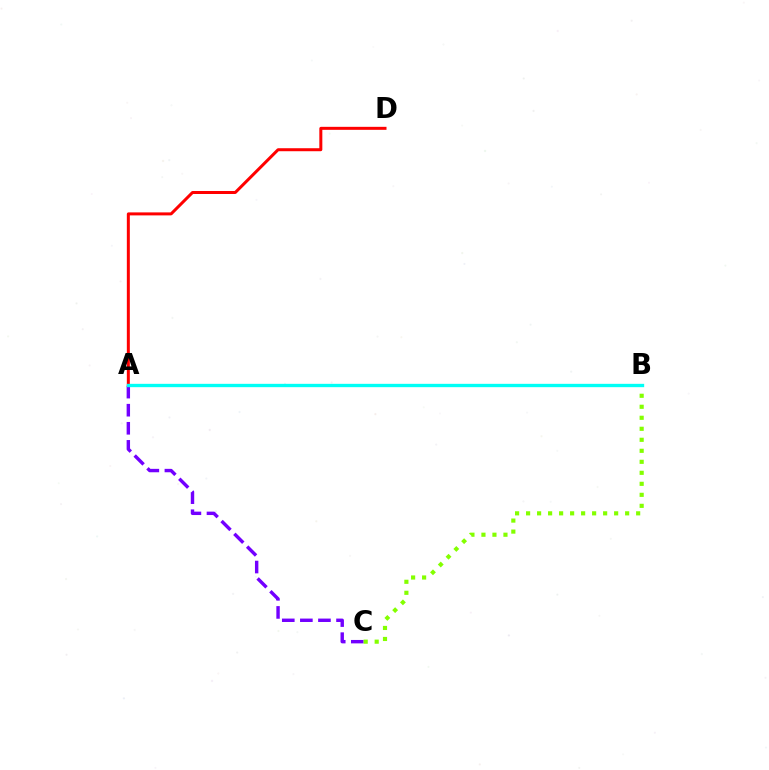{('A', 'C'): [{'color': '#7200ff', 'line_style': 'dashed', 'thickness': 2.46}], ('B', 'C'): [{'color': '#84ff00', 'line_style': 'dotted', 'thickness': 2.99}], ('A', 'D'): [{'color': '#ff0000', 'line_style': 'solid', 'thickness': 2.16}], ('A', 'B'): [{'color': '#00fff6', 'line_style': 'solid', 'thickness': 2.4}]}